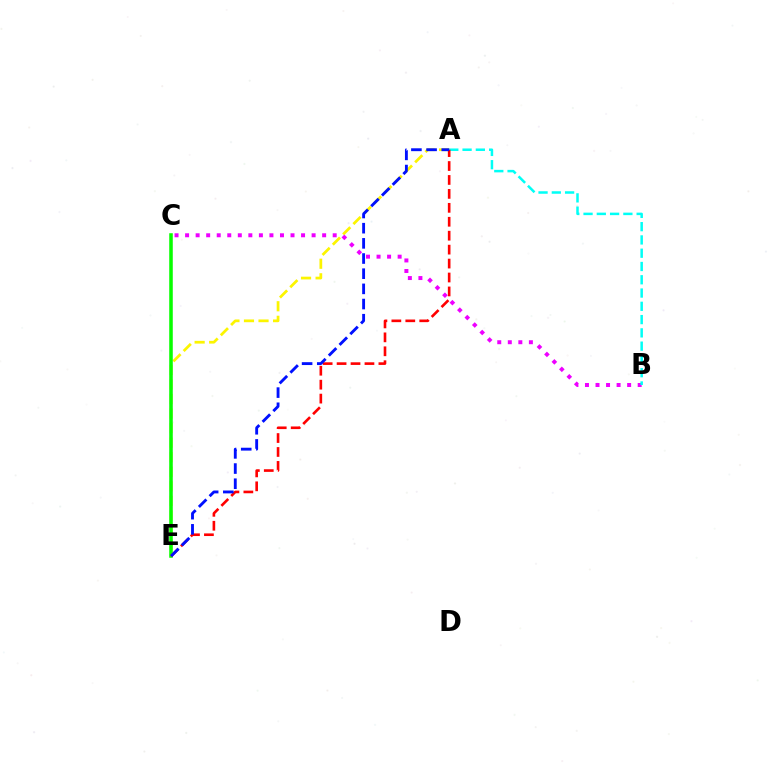{('A', 'E'): [{'color': '#fcf500', 'line_style': 'dashed', 'thickness': 1.98}, {'color': '#ff0000', 'line_style': 'dashed', 'thickness': 1.89}, {'color': '#0010ff', 'line_style': 'dashed', 'thickness': 2.06}], ('C', 'E'): [{'color': '#08ff00', 'line_style': 'solid', 'thickness': 2.55}], ('B', 'C'): [{'color': '#ee00ff', 'line_style': 'dotted', 'thickness': 2.86}], ('A', 'B'): [{'color': '#00fff6', 'line_style': 'dashed', 'thickness': 1.8}]}